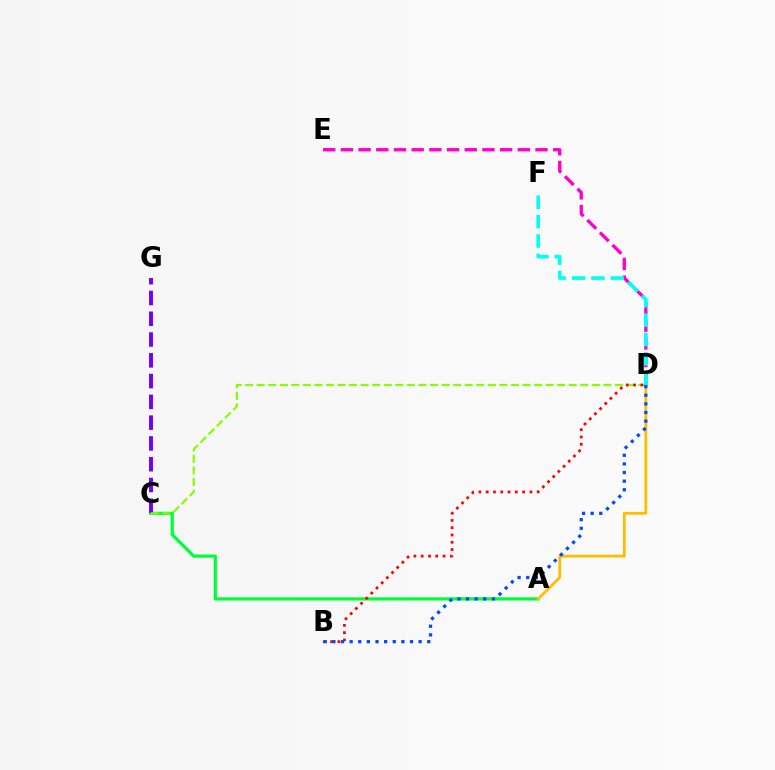{('A', 'C'): [{'color': '#00ff39', 'line_style': 'solid', 'thickness': 2.32}], ('C', 'G'): [{'color': '#7200ff', 'line_style': 'dashed', 'thickness': 2.82}], ('D', 'E'): [{'color': '#ff00cf', 'line_style': 'dashed', 'thickness': 2.4}], ('C', 'D'): [{'color': '#84ff00', 'line_style': 'dashed', 'thickness': 1.57}], ('A', 'D'): [{'color': '#ffbd00', 'line_style': 'solid', 'thickness': 2.02}], ('D', 'F'): [{'color': '#00fff6', 'line_style': 'dashed', 'thickness': 2.63}], ('B', 'D'): [{'color': '#ff0000', 'line_style': 'dotted', 'thickness': 1.98}, {'color': '#004bff', 'line_style': 'dotted', 'thickness': 2.34}]}